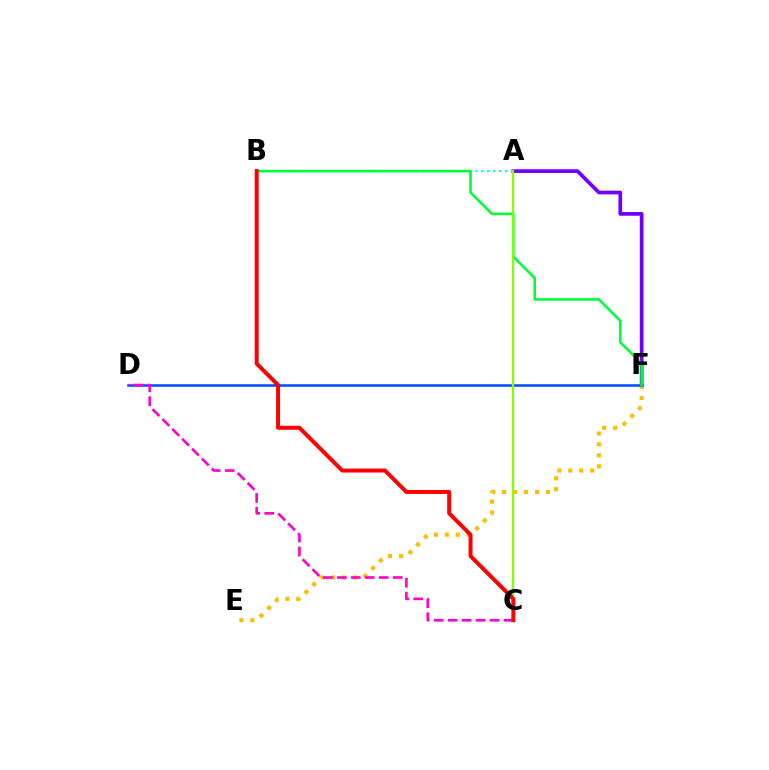{('A', 'F'): [{'color': '#7200ff', 'line_style': 'solid', 'thickness': 2.68}], ('E', 'F'): [{'color': '#ffbd00', 'line_style': 'dotted', 'thickness': 2.97}], ('A', 'B'): [{'color': '#00fff6', 'line_style': 'dotted', 'thickness': 1.61}], ('D', 'F'): [{'color': '#004bff', 'line_style': 'solid', 'thickness': 1.83}], ('B', 'F'): [{'color': '#00ff39', 'line_style': 'solid', 'thickness': 1.87}], ('A', 'C'): [{'color': '#84ff00', 'line_style': 'solid', 'thickness': 1.65}], ('C', 'D'): [{'color': '#ff00cf', 'line_style': 'dashed', 'thickness': 1.9}], ('B', 'C'): [{'color': '#ff0000', 'line_style': 'solid', 'thickness': 2.86}]}